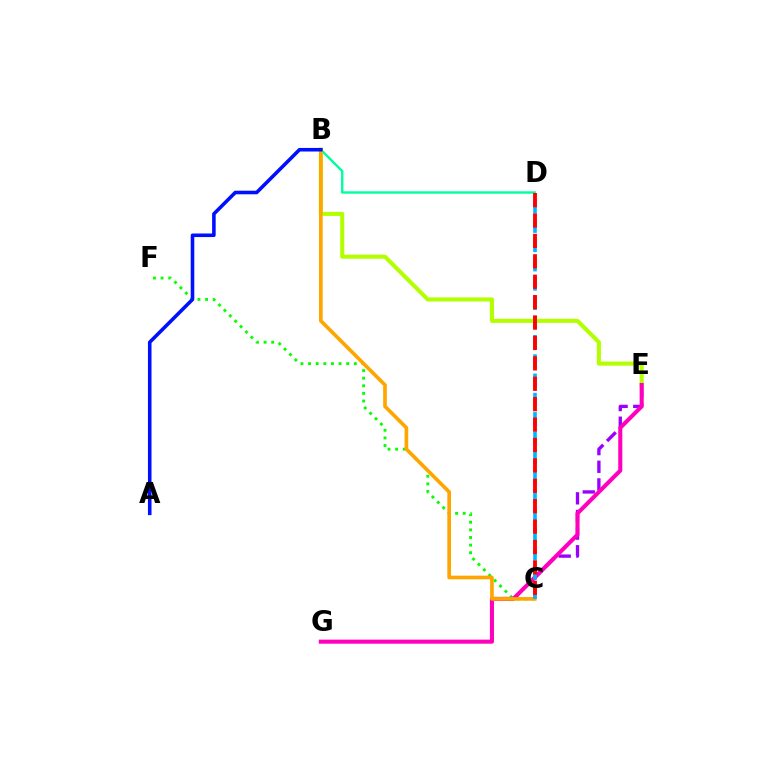{('C', 'F'): [{'color': '#08ff00', 'line_style': 'dotted', 'thickness': 2.07}], ('B', 'D'): [{'color': '#00ff9d', 'line_style': 'solid', 'thickness': 1.72}], ('C', 'E'): [{'color': '#9b00ff', 'line_style': 'dashed', 'thickness': 2.4}], ('B', 'E'): [{'color': '#b3ff00', 'line_style': 'solid', 'thickness': 2.94}], ('E', 'G'): [{'color': '#ff00bd', 'line_style': 'solid', 'thickness': 2.93}], ('B', 'C'): [{'color': '#ffa500', 'line_style': 'solid', 'thickness': 2.64}], ('C', 'D'): [{'color': '#00b5ff', 'line_style': 'dashed', 'thickness': 2.62}, {'color': '#ff0000', 'line_style': 'dashed', 'thickness': 2.77}], ('A', 'B'): [{'color': '#0010ff', 'line_style': 'solid', 'thickness': 2.57}]}